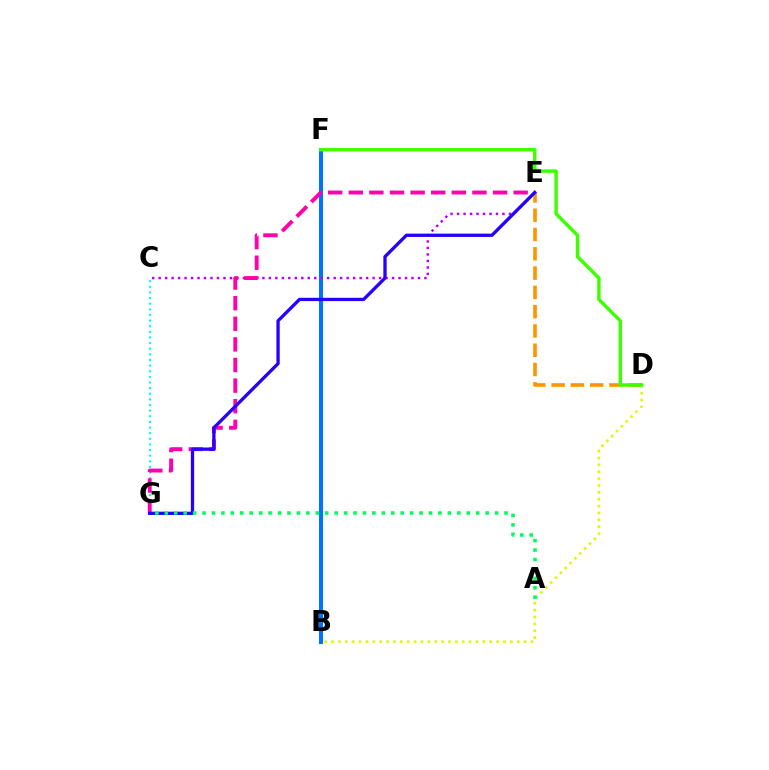{('B', 'F'): [{'color': '#ff0000', 'line_style': 'solid', 'thickness': 2.9}, {'color': '#0074ff', 'line_style': 'solid', 'thickness': 2.91}], ('D', 'E'): [{'color': '#ff9400', 'line_style': 'dashed', 'thickness': 2.62}], ('C', 'E'): [{'color': '#b900ff', 'line_style': 'dotted', 'thickness': 1.76}], ('C', 'G'): [{'color': '#00fff6', 'line_style': 'dotted', 'thickness': 1.53}], ('E', 'G'): [{'color': '#ff00ac', 'line_style': 'dashed', 'thickness': 2.8}, {'color': '#2500ff', 'line_style': 'solid', 'thickness': 2.37}], ('B', 'D'): [{'color': '#d1ff00', 'line_style': 'dotted', 'thickness': 1.87}], ('D', 'F'): [{'color': '#3dff00', 'line_style': 'solid', 'thickness': 2.47}], ('A', 'G'): [{'color': '#00ff5c', 'line_style': 'dotted', 'thickness': 2.56}]}